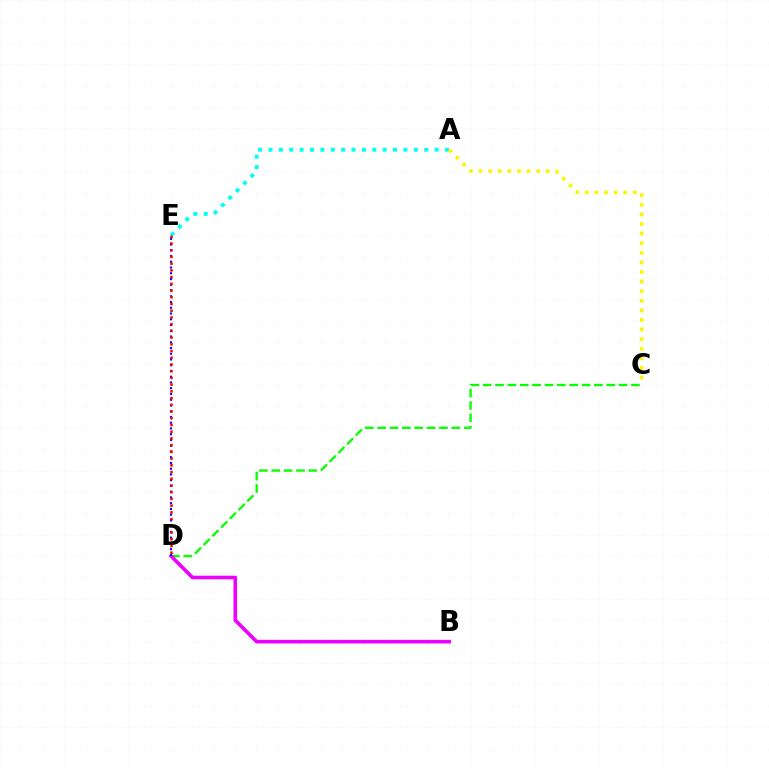{('C', 'D'): [{'color': '#08ff00', 'line_style': 'dashed', 'thickness': 1.68}], ('B', 'D'): [{'color': '#ee00ff', 'line_style': 'solid', 'thickness': 2.61}], ('A', 'E'): [{'color': '#00fff6', 'line_style': 'dotted', 'thickness': 2.82}], ('D', 'E'): [{'color': '#0010ff', 'line_style': 'dotted', 'thickness': 1.56}, {'color': '#ff0000', 'line_style': 'dotted', 'thickness': 1.83}], ('A', 'C'): [{'color': '#fcf500', 'line_style': 'dotted', 'thickness': 2.61}]}